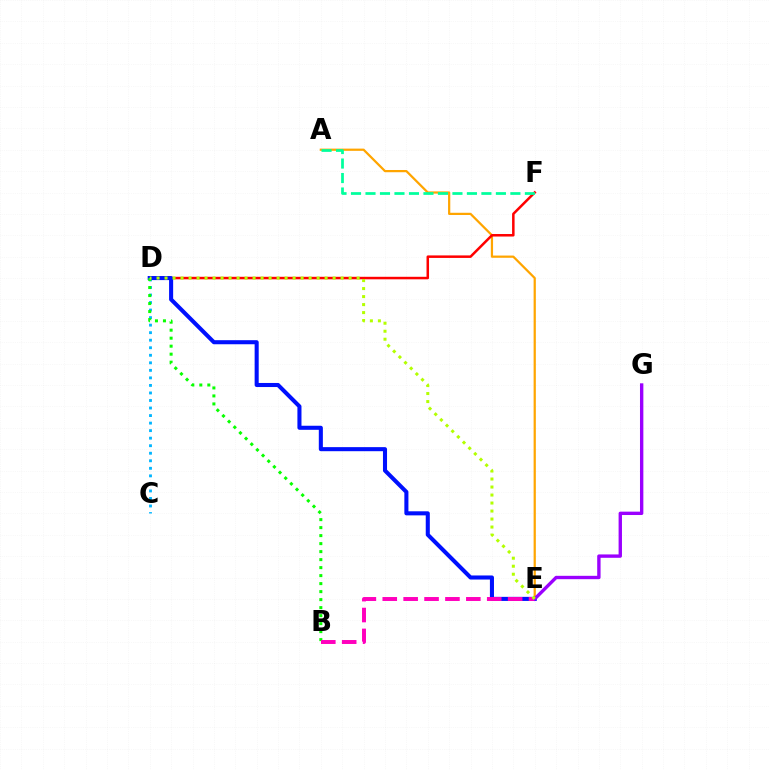{('A', 'E'): [{'color': '#ffa500', 'line_style': 'solid', 'thickness': 1.6}], ('C', 'D'): [{'color': '#00b5ff', 'line_style': 'dotted', 'thickness': 2.05}], ('D', 'F'): [{'color': '#ff0000', 'line_style': 'solid', 'thickness': 1.81}], ('D', 'E'): [{'color': '#0010ff', 'line_style': 'solid', 'thickness': 2.93}, {'color': '#b3ff00', 'line_style': 'dotted', 'thickness': 2.17}], ('B', 'D'): [{'color': '#08ff00', 'line_style': 'dotted', 'thickness': 2.17}], ('A', 'F'): [{'color': '#00ff9d', 'line_style': 'dashed', 'thickness': 1.97}], ('B', 'E'): [{'color': '#ff00bd', 'line_style': 'dashed', 'thickness': 2.84}], ('E', 'G'): [{'color': '#9b00ff', 'line_style': 'solid', 'thickness': 2.43}]}